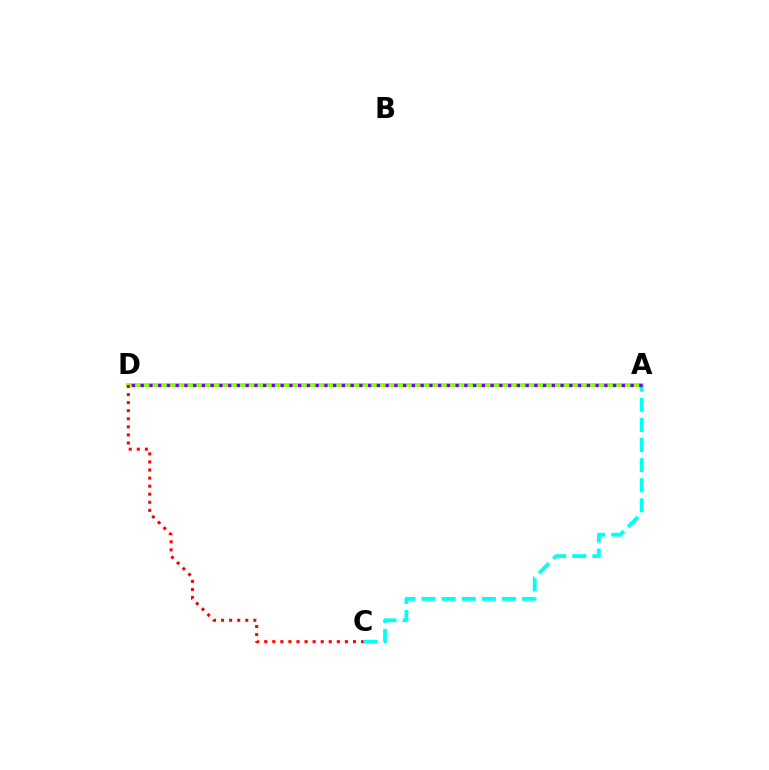{('A', 'D'): [{'color': '#84ff00', 'line_style': 'solid', 'thickness': 2.65}, {'color': '#7200ff', 'line_style': 'dotted', 'thickness': 2.38}], ('A', 'C'): [{'color': '#00fff6', 'line_style': 'dashed', 'thickness': 2.73}], ('C', 'D'): [{'color': '#ff0000', 'line_style': 'dotted', 'thickness': 2.19}]}